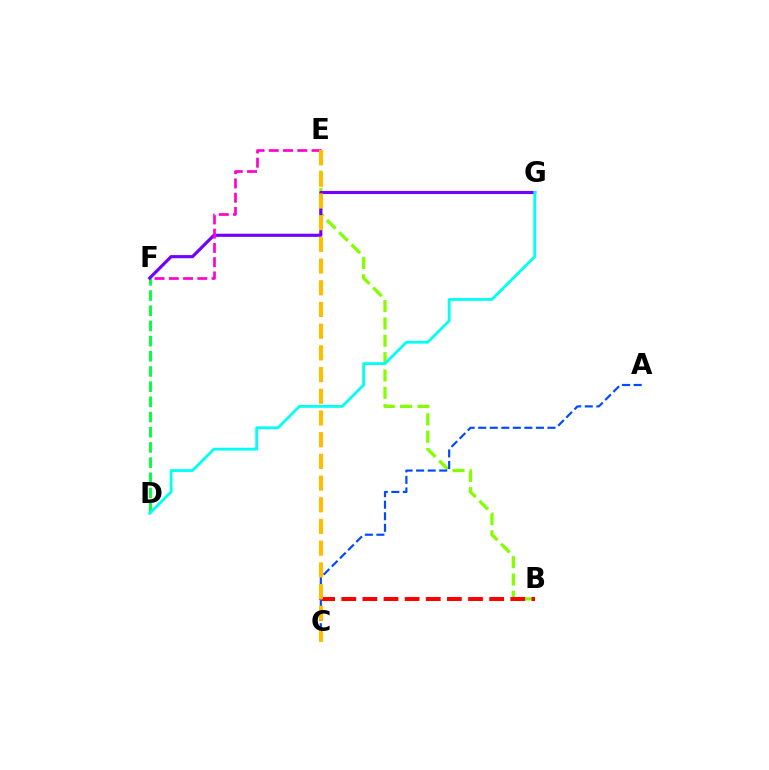{('B', 'E'): [{'color': '#84ff00', 'line_style': 'dashed', 'thickness': 2.36}], ('D', 'F'): [{'color': '#00ff39', 'line_style': 'dashed', 'thickness': 2.06}], ('F', 'G'): [{'color': '#7200ff', 'line_style': 'solid', 'thickness': 2.27}], ('D', 'G'): [{'color': '#00fff6', 'line_style': 'solid', 'thickness': 2.02}], ('E', 'F'): [{'color': '#ff00cf', 'line_style': 'dashed', 'thickness': 1.94}], ('B', 'C'): [{'color': '#ff0000', 'line_style': 'dashed', 'thickness': 2.87}], ('A', 'C'): [{'color': '#004bff', 'line_style': 'dashed', 'thickness': 1.57}], ('C', 'E'): [{'color': '#ffbd00', 'line_style': 'dashed', 'thickness': 2.95}]}